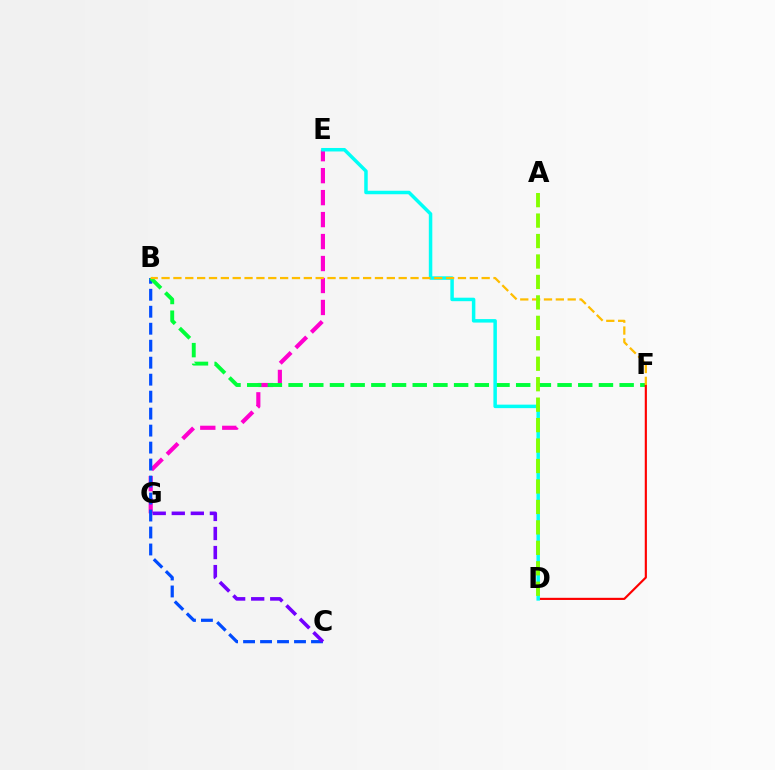{('E', 'G'): [{'color': '#ff00cf', 'line_style': 'dashed', 'thickness': 2.98}], ('B', 'C'): [{'color': '#004bff', 'line_style': 'dashed', 'thickness': 2.31}], ('B', 'F'): [{'color': '#00ff39', 'line_style': 'dashed', 'thickness': 2.81}, {'color': '#ffbd00', 'line_style': 'dashed', 'thickness': 1.61}], ('C', 'G'): [{'color': '#7200ff', 'line_style': 'dashed', 'thickness': 2.59}], ('D', 'F'): [{'color': '#ff0000', 'line_style': 'solid', 'thickness': 1.56}], ('D', 'E'): [{'color': '#00fff6', 'line_style': 'solid', 'thickness': 2.51}], ('A', 'D'): [{'color': '#84ff00', 'line_style': 'dashed', 'thickness': 2.78}]}